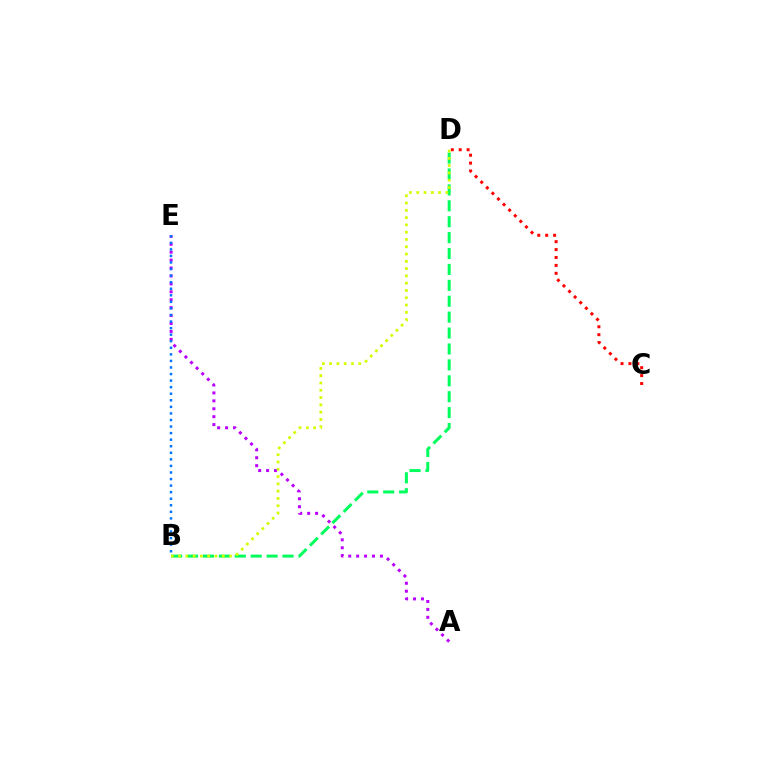{('B', 'D'): [{'color': '#00ff5c', 'line_style': 'dashed', 'thickness': 2.16}, {'color': '#d1ff00', 'line_style': 'dotted', 'thickness': 1.98}], ('C', 'D'): [{'color': '#ff0000', 'line_style': 'dotted', 'thickness': 2.15}], ('A', 'E'): [{'color': '#b900ff', 'line_style': 'dotted', 'thickness': 2.15}], ('B', 'E'): [{'color': '#0074ff', 'line_style': 'dotted', 'thickness': 1.78}]}